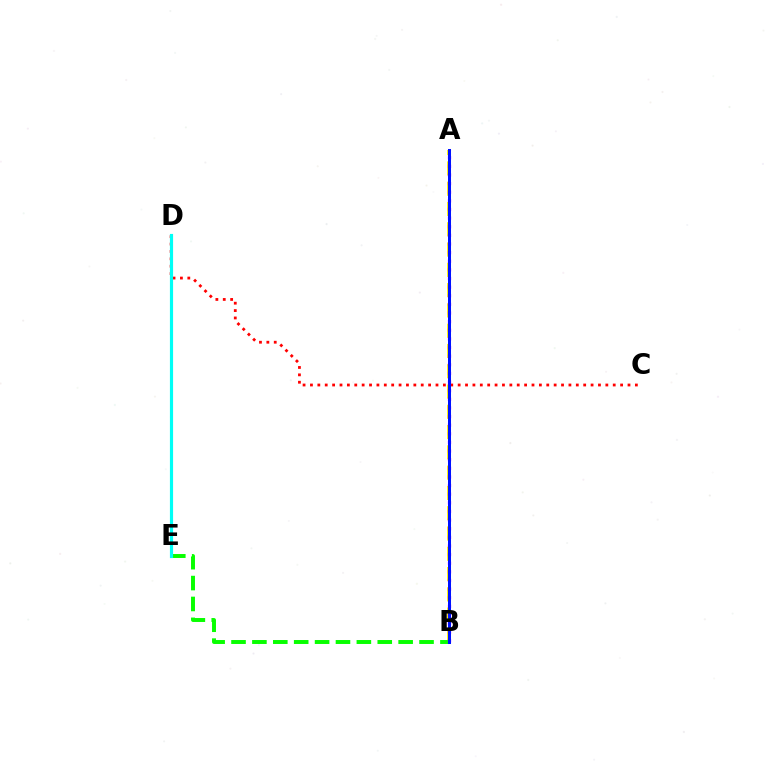{('C', 'D'): [{'color': '#ff0000', 'line_style': 'dotted', 'thickness': 2.01}], ('A', 'B'): [{'color': '#fcf500', 'line_style': 'dashed', 'thickness': 2.76}, {'color': '#ee00ff', 'line_style': 'dotted', 'thickness': 2.34}, {'color': '#0010ff', 'line_style': 'solid', 'thickness': 2.16}], ('B', 'E'): [{'color': '#08ff00', 'line_style': 'dashed', 'thickness': 2.84}], ('D', 'E'): [{'color': '#00fff6', 'line_style': 'solid', 'thickness': 2.28}]}